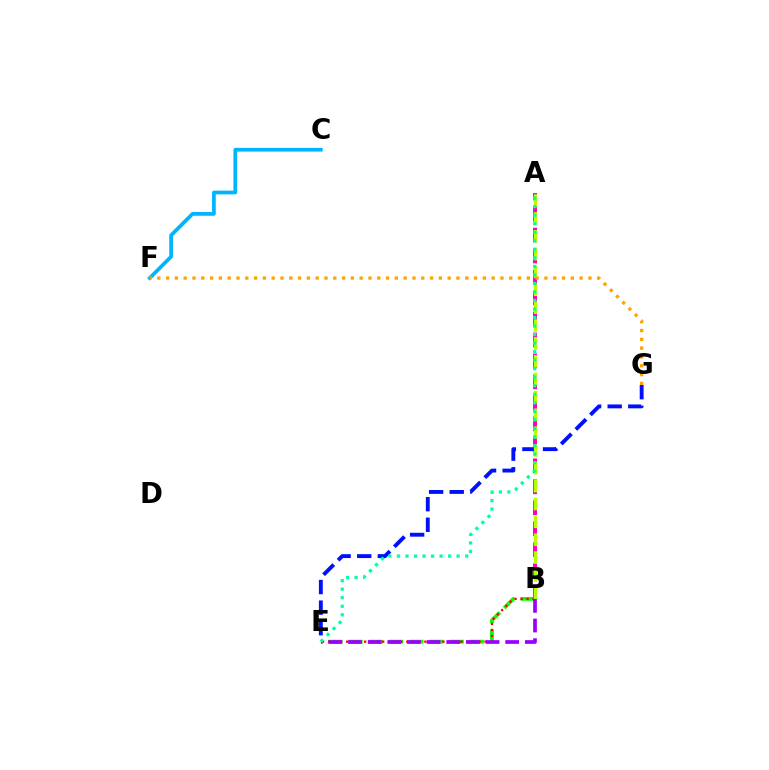{('A', 'B'): [{'color': '#ff00bd', 'line_style': 'dashed', 'thickness': 2.85}, {'color': '#b3ff00', 'line_style': 'dashed', 'thickness': 2.43}], ('B', 'E'): [{'color': '#08ff00', 'line_style': 'dashed', 'thickness': 2.75}, {'color': '#ff0000', 'line_style': 'dotted', 'thickness': 1.64}, {'color': '#9b00ff', 'line_style': 'dashed', 'thickness': 2.67}], ('E', 'G'): [{'color': '#0010ff', 'line_style': 'dashed', 'thickness': 2.8}], ('C', 'F'): [{'color': '#00b5ff', 'line_style': 'solid', 'thickness': 2.69}], ('F', 'G'): [{'color': '#ffa500', 'line_style': 'dotted', 'thickness': 2.39}], ('A', 'E'): [{'color': '#00ff9d', 'line_style': 'dotted', 'thickness': 2.32}]}